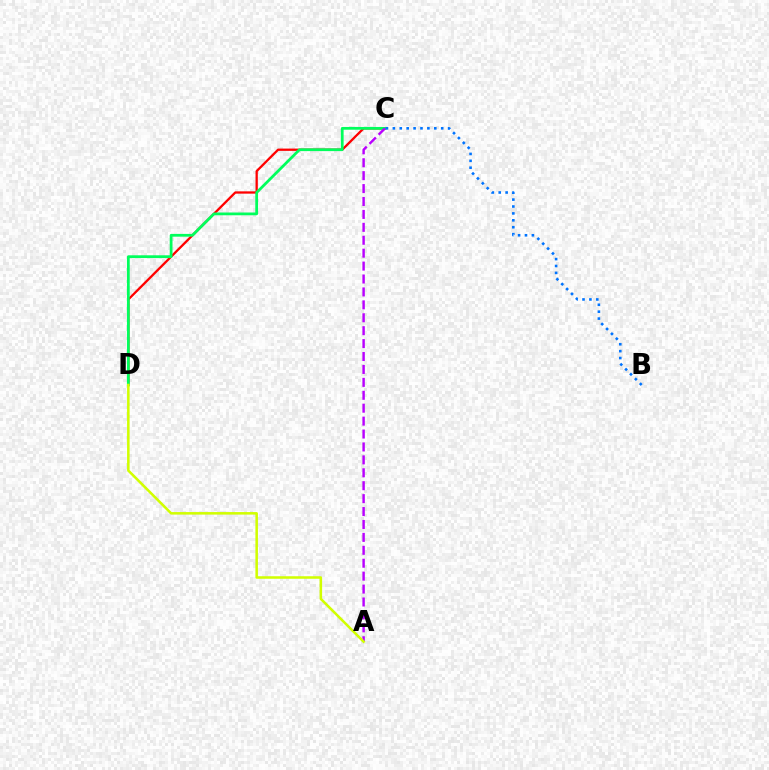{('C', 'D'): [{'color': '#ff0000', 'line_style': 'solid', 'thickness': 1.65}, {'color': '#00ff5c', 'line_style': 'solid', 'thickness': 1.99}], ('A', 'C'): [{'color': '#b900ff', 'line_style': 'dashed', 'thickness': 1.76}], ('B', 'C'): [{'color': '#0074ff', 'line_style': 'dotted', 'thickness': 1.88}], ('A', 'D'): [{'color': '#d1ff00', 'line_style': 'solid', 'thickness': 1.82}]}